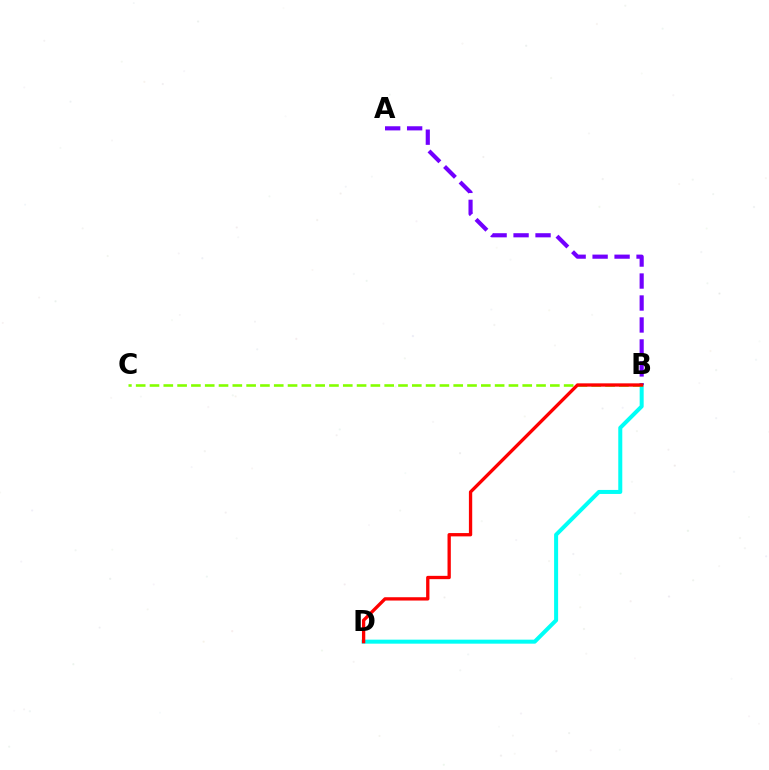{('B', 'D'): [{'color': '#00fff6', 'line_style': 'solid', 'thickness': 2.89}, {'color': '#ff0000', 'line_style': 'solid', 'thickness': 2.38}], ('A', 'B'): [{'color': '#7200ff', 'line_style': 'dashed', 'thickness': 2.99}], ('B', 'C'): [{'color': '#84ff00', 'line_style': 'dashed', 'thickness': 1.88}]}